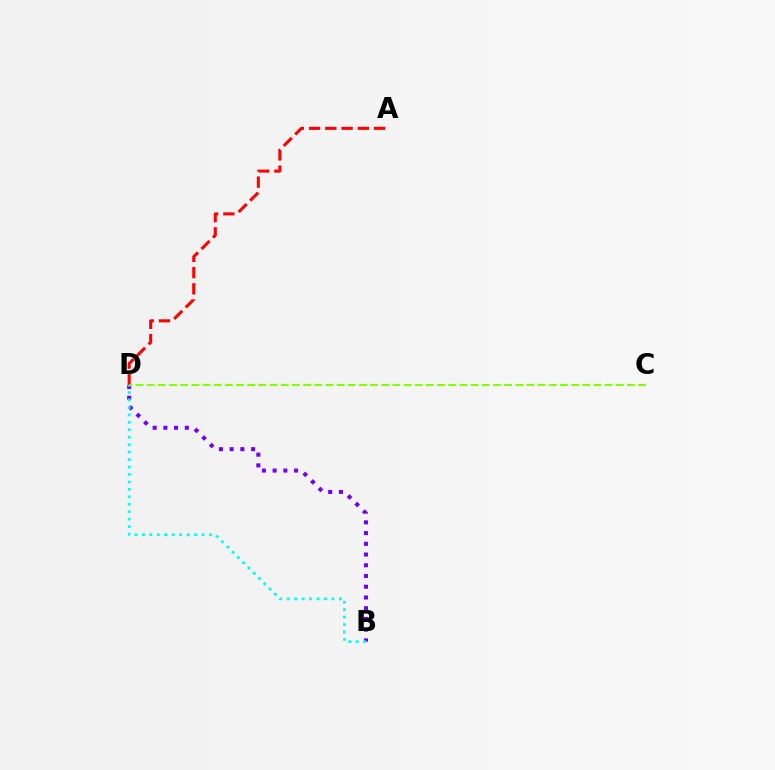{('A', 'D'): [{'color': '#ff0000', 'line_style': 'dashed', 'thickness': 2.21}], ('B', 'D'): [{'color': '#7200ff', 'line_style': 'dotted', 'thickness': 2.91}, {'color': '#00fff6', 'line_style': 'dotted', 'thickness': 2.02}], ('C', 'D'): [{'color': '#84ff00', 'line_style': 'dashed', 'thickness': 1.52}]}